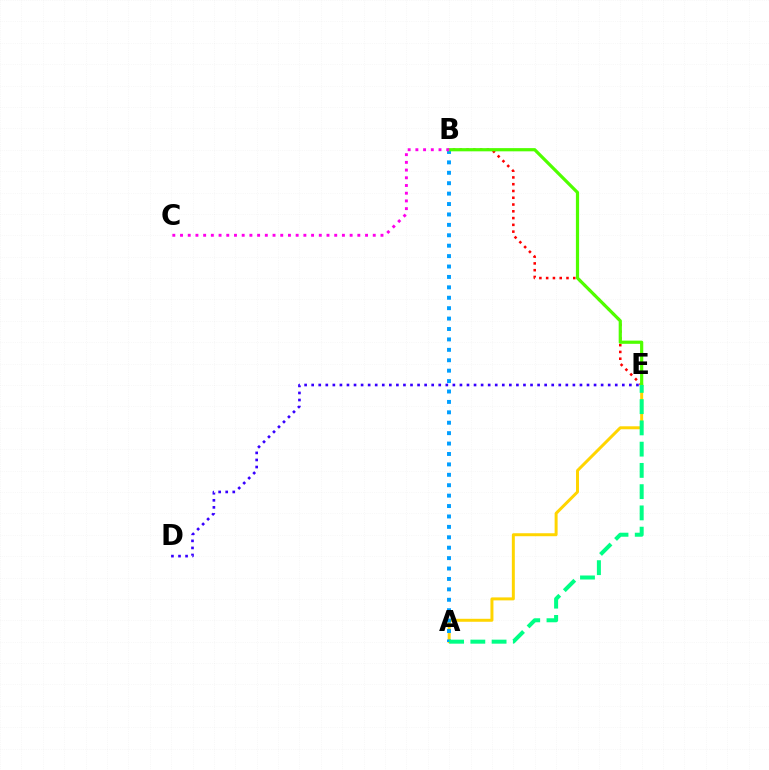{('B', 'E'): [{'color': '#ff0000', 'line_style': 'dotted', 'thickness': 1.84}, {'color': '#4fff00', 'line_style': 'solid', 'thickness': 2.31}], ('A', 'E'): [{'color': '#ffd500', 'line_style': 'solid', 'thickness': 2.14}, {'color': '#00ff86', 'line_style': 'dashed', 'thickness': 2.89}], ('A', 'B'): [{'color': '#009eff', 'line_style': 'dotted', 'thickness': 2.83}], ('D', 'E'): [{'color': '#3700ff', 'line_style': 'dotted', 'thickness': 1.92}], ('B', 'C'): [{'color': '#ff00ed', 'line_style': 'dotted', 'thickness': 2.09}]}